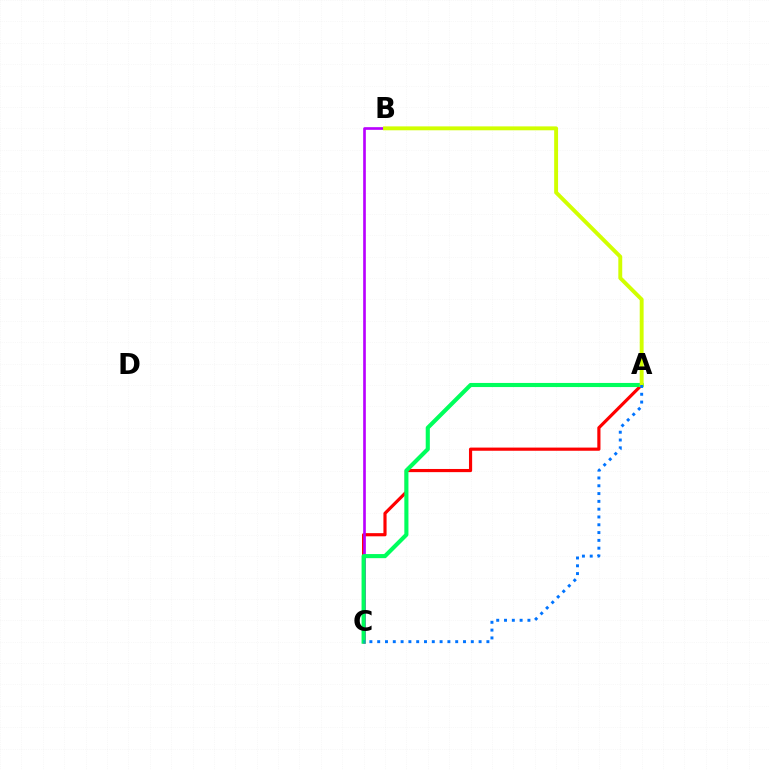{('A', 'C'): [{'color': '#ff0000', 'line_style': 'solid', 'thickness': 2.28}, {'color': '#00ff5c', 'line_style': 'solid', 'thickness': 2.96}, {'color': '#0074ff', 'line_style': 'dotted', 'thickness': 2.12}], ('B', 'C'): [{'color': '#b900ff', 'line_style': 'solid', 'thickness': 1.91}], ('A', 'B'): [{'color': '#d1ff00', 'line_style': 'solid', 'thickness': 2.81}]}